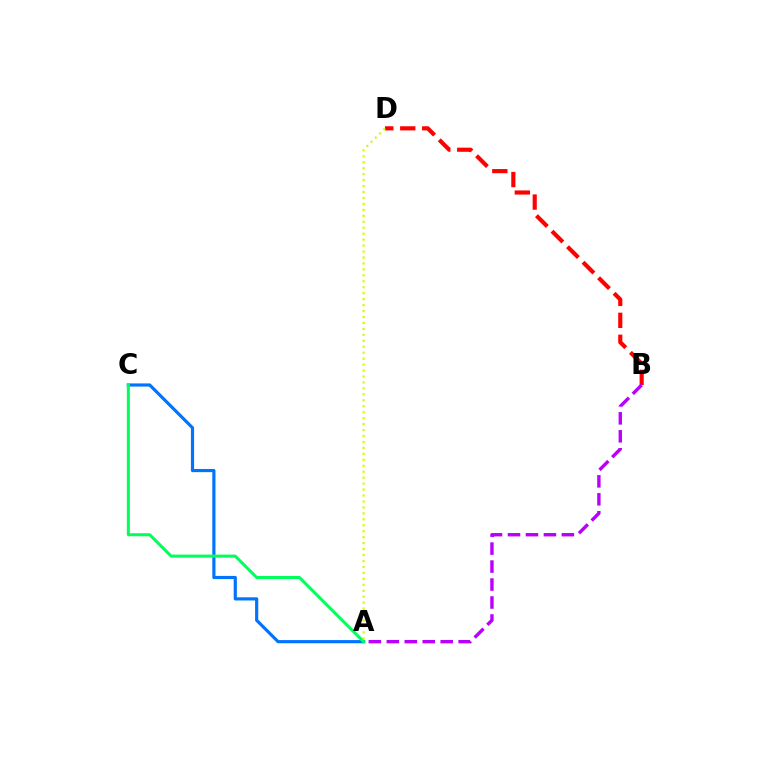{('A', 'C'): [{'color': '#0074ff', 'line_style': 'solid', 'thickness': 2.28}, {'color': '#00ff5c', 'line_style': 'solid', 'thickness': 2.18}], ('B', 'D'): [{'color': '#ff0000', 'line_style': 'dashed', 'thickness': 2.98}], ('A', 'B'): [{'color': '#b900ff', 'line_style': 'dashed', 'thickness': 2.44}], ('A', 'D'): [{'color': '#d1ff00', 'line_style': 'dotted', 'thickness': 1.62}]}